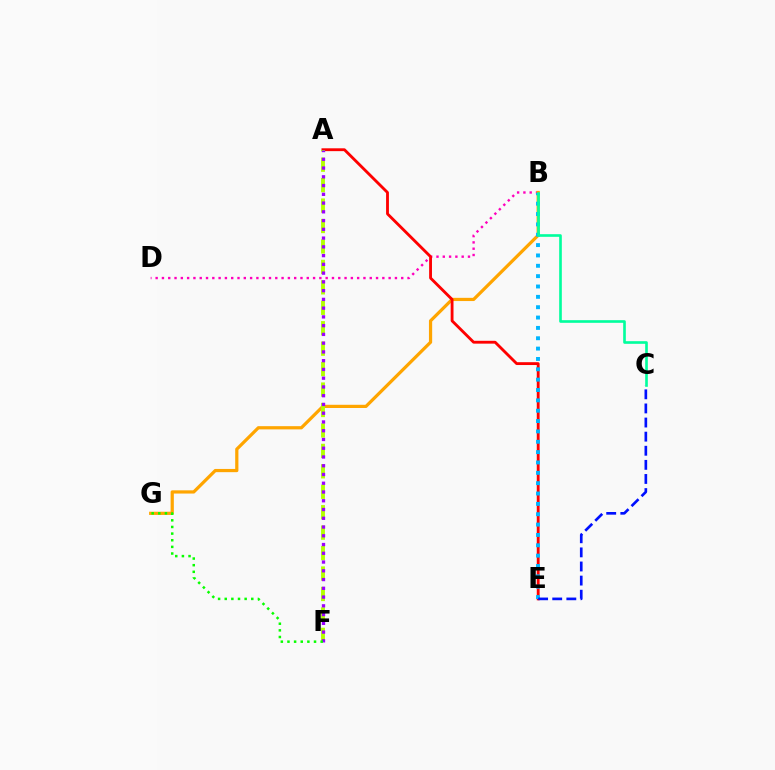{('B', 'D'): [{'color': '#ff00bd', 'line_style': 'dotted', 'thickness': 1.71}], ('B', 'G'): [{'color': '#ffa500', 'line_style': 'solid', 'thickness': 2.32}], ('A', 'E'): [{'color': '#ff0000', 'line_style': 'solid', 'thickness': 2.04}], ('A', 'F'): [{'color': '#b3ff00', 'line_style': 'dashed', 'thickness': 2.78}, {'color': '#9b00ff', 'line_style': 'dotted', 'thickness': 2.38}], ('B', 'E'): [{'color': '#00b5ff', 'line_style': 'dotted', 'thickness': 2.81}], ('F', 'G'): [{'color': '#08ff00', 'line_style': 'dotted', 'thickness': 1.8}], ('C', 'E'): [{'color': '#0010ff', 'line_style': 'dashed', 'thickness': 1.92}], ('B', 'C'): [{'color': '#00ff9d', 'line_style': 'solid', 'thickness': 1.9}]}